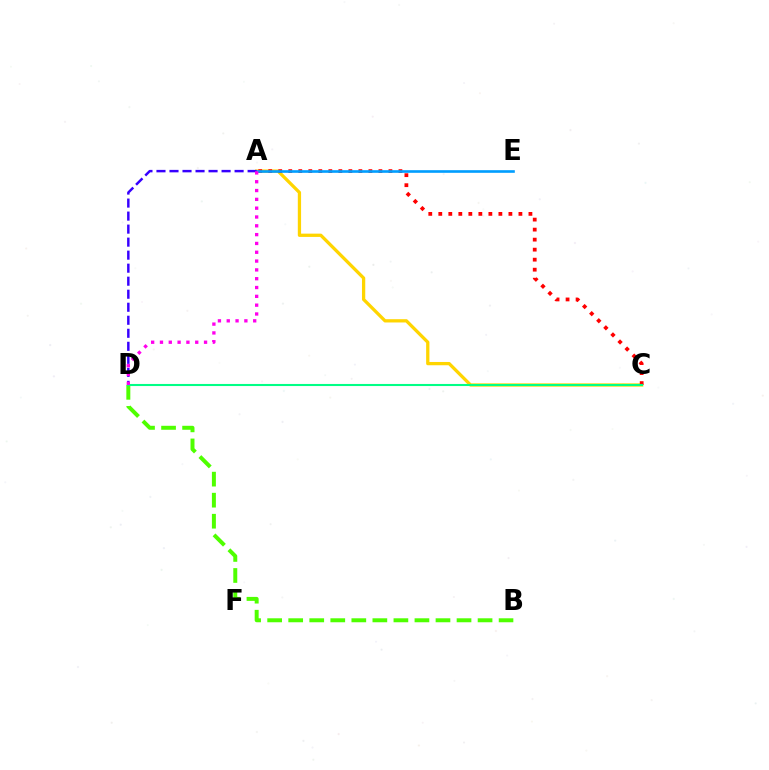{('A', 'C'): [{'color': '#ffd500', 'line_style': 'solid', 'thickness': 2.36}, {'color': '#ff0000', 'line_style': 'dotted', 'thickness': 2.72}], ('A', 'E'): [{'color': '#009eff', 'line_style': 'solid', 'thickness': 1.89}], ('B', 'D'): [{'color': '#4fff00', 'line_style': 'dashed', 'thickness': 2.86}], ('A', 'D'): [{'color': '#3700ff', 'line_style': 'dashed', 'thickness': 1.77}, {'color': '#ff00ed', 'line_style': 'dotted', 'thickness': 2.4}], ('C', 'D'): [{'color': '#00ff86', 'line_style': 'solid', 'thickness': 1.5}]}